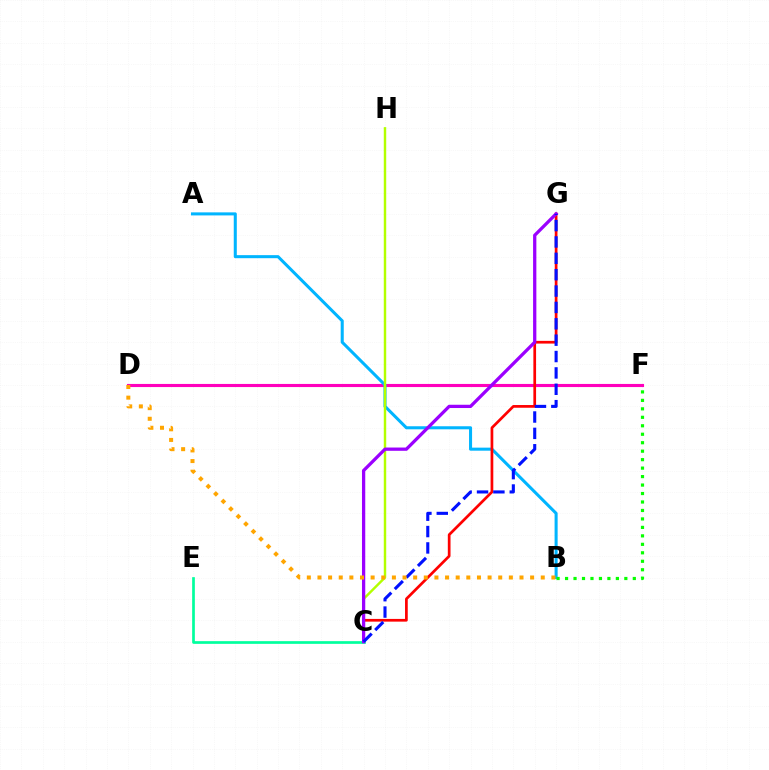{('D', 'F'): [{'color': '#ff00bd', 'line_style': 'solid', 'thickness': 2.24}], ('A', 'B'): [{'color': '#00b5ff', 'line_style': 'solid', 'thickness': 2.19}], ('C', 'E'): [{'color': '#00ff9d', 'line_style': 'solid', 'thickness': 1.94}], ('C', 'H'): [{'color': '#b3ff00', 'line_style': 'solid', 'thickness': 1.75}], ('C', 'G'): [{'color': '#ff0000', 'line_style': 'solid', 'thickness': 1.95}, {'color': '#9b00ff', 'line_style': 'solid', 'thickness': 2.35}, {'color': '#0010ff', 'line_style': 'dashed', 'thickness': 2.22}], ('B', 'D'): [{'color': '#ffa500', 'line_style': 'dotted', 'thickness': 2.89}], ('B', 'F'): [{'color': '#08ff00', 'line_style': 'dotted', 'thickness': 2.3}]}